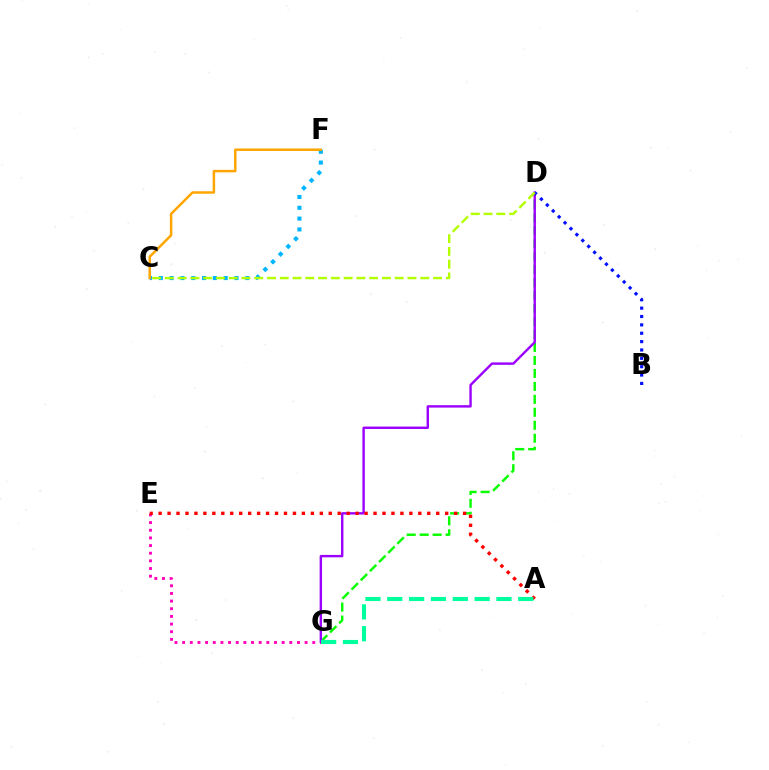{('E', 'G'): [{'color': '#ff00bd', 'line_style': 'dotted', 'thickness': 2.08}], ('C', 'F'): [{'color': '#00b5ff', 'line_style': 'dotted', 'thickness': 2.94}, {'color': '#ffa500', 'line_style': 'solid', 'thickness': 1.78}], ('D', 'G'): [{'color': '#08ff00', 'line_style': 'dashed', 'thickness': 1.76}, {'color': '#9b00ff', 'line_style': 'solid', 'thickness': 1.73}], ('A', 'E'): [{'color': '#ff0000', 'line_style': 'dotted', 'thickness': 2.43}], ('B', 'D'): [{'color': '#0010ff', 'line_style': 'dotted', 'thickness': 2.27}], ('C', 'D'): [{'color': '#b3ff00', 'line_style': 'dashed', 'thickness': 1.73}], ('A', 'G'): [{'color': '#00ff9d', 'line_style': 'dashed', 'thickness': 2.97}]}